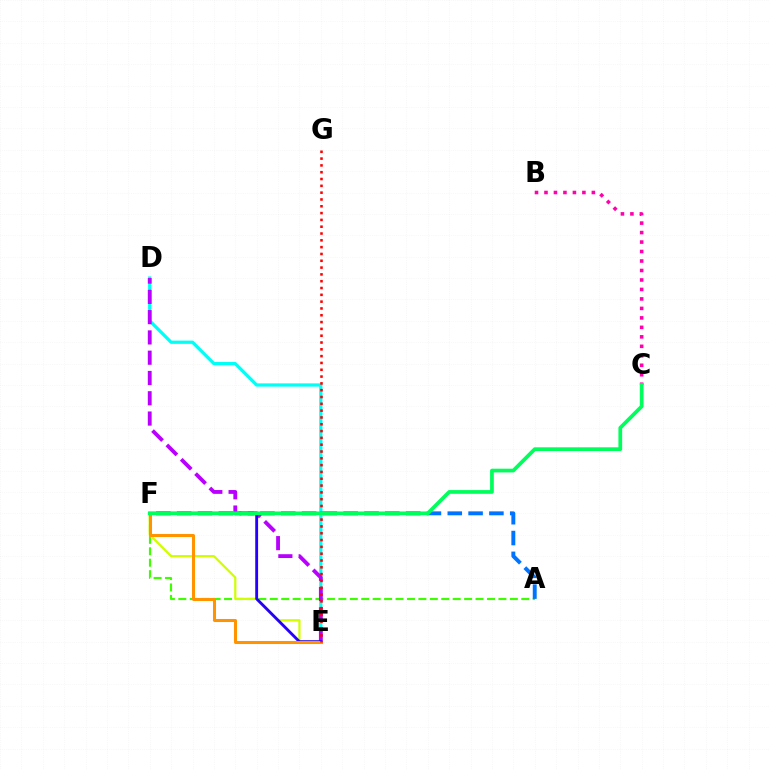{('A', 'F'): [{'color': '#3dff00', 'line_style': 'dashed', 'thickness': 1.55}, {'color': '#0074ff', 'line_style': 'dashed', 'thickness': 2.83}], ('D', 'E'): [{'color': '#00fff6', 'line_style': 'solid', 'thickness': 2.34}, {'color': '#b900ff', 'line_style': 'dashed', 'thickness': 2.76}], ('E', 'F'): [{'color': '#d1ff00', 'line_style': 'solid', 'thickness': 1.6}, {'color': '#2500ff', 'line_style': 'solid', 'thickness': 2.06}, {'color': '#ff9400', 'line_style': 'solid', 'thickness': 2.18}], ('B', 'C'): [{'color': '#ff00ac', 'line_style': 'dotted', 'thickness': 2.58}], ('E', 'G'): [{'color': '#ff0000', 'line_style': 'dotted', 'thickness': 1.85}], ('C', 'F'): [{'color': '#00ff5c', 'line_style': 'solid', 'thickness': 2.69}]}